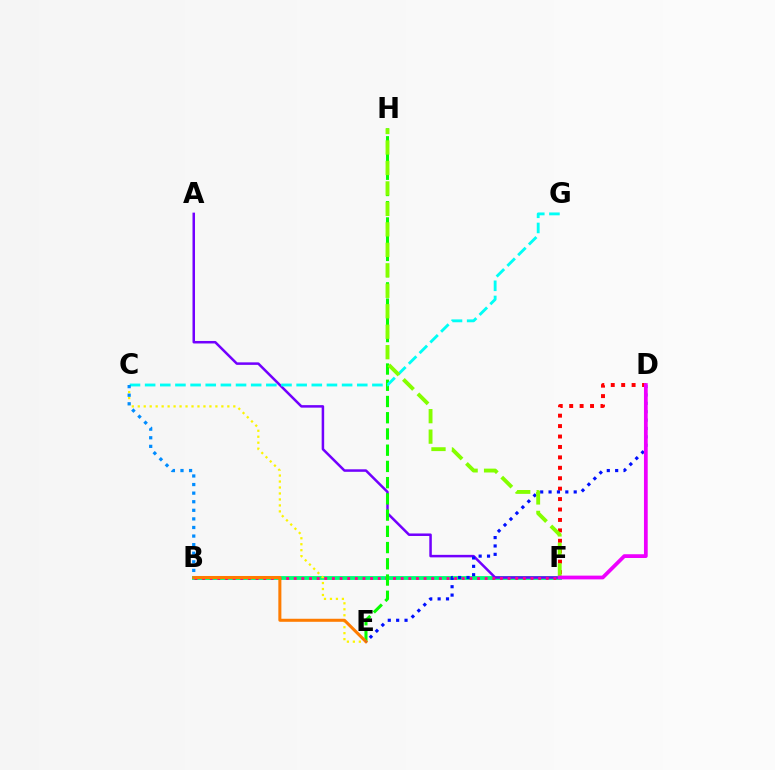{('B', 'F'): [{'color': '#00ff74', 'line_style': 'solid', 'thickness': 2.76}, {'color': '#ff0094', 'line_style': 'dotted', 'thickness': 2.08}], ('D', 'F'): [{'color': '#ff0000', 'line_style': 'dotted', 'thickness': 2.83}, {'color': '#ee00ff', 'line_style': 'solid', 'thickness': 2.7}], ('C', 'E'): [{'color': '#fcf500', 'line_style': 'dotted', 'thickness': 1.62}], ('A', 'F'): [{'color': '#7200ff', 'line_style': 'solid', 'thickness': 1.81}], ('E', 'H'): [{'color': '#08ff00', 'line_style': 'dashed', 'thickness': 2.2}], ('C', 'G'): [{'color': '#00fff6', 'line_style': 'dashed', 'thickness': 2.06}], ('B', 'E'): [{'color': '#ff7c00', 'line_style': 'solid', 'thickness': 2.18}], ('D', 'E'): [{'color': '#0010ff', 'line_style': 'dotted', 'thickness': 2.28}], ('B', 'C'): [{'color': '#008cff', 'line_style': 'dotted', 'thickness': 2.33}], ('F', 'H'): [{'color': '#84ff00', 'line_style': 'dashed', 'thickness': 2.78}]}